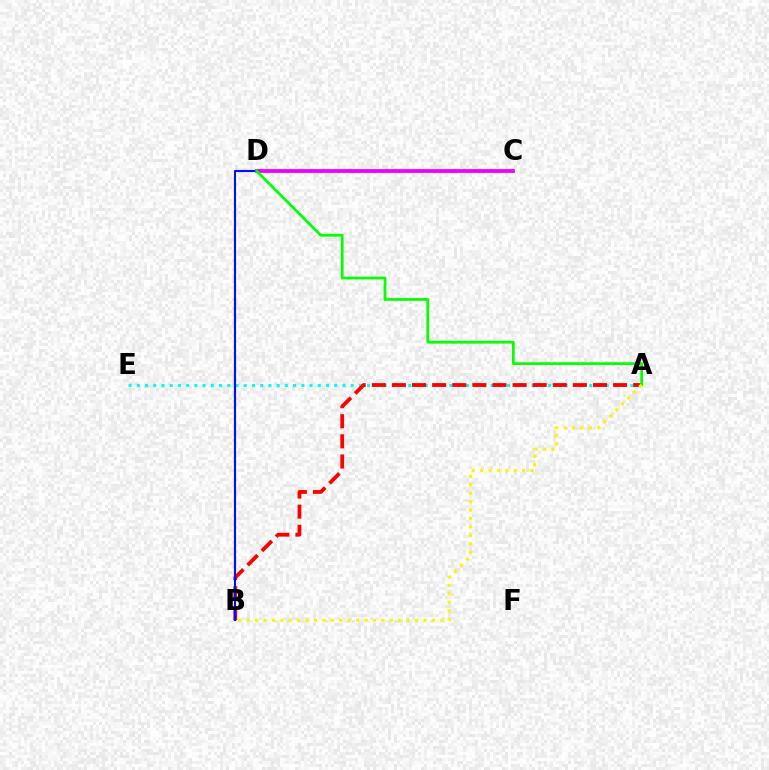{('A', 'E'): [{'color': '#00fff6', 'line_style': 'dotted', 'thickness': 2.24}], ('C', 'D'): [{'color': '#ee00ff', 'line_style': 'solid', 'thickness': 2.72}], ('A', 'B'): [{'color': '#ff0000', 'line_style': 'dashed', 'thickness': 2.73}, {'color': '#fcf500', 'line_style': 'dotted', 'thickness': 2.29}], ('B', 'D'): [{'color': '#0010ff', 'line_style': 'solid', 'thickness': 1.51}], ('A', 'D'): [{'color': '#08ff00', 'line_style': 'solid', 'thickness': 1.98}]}